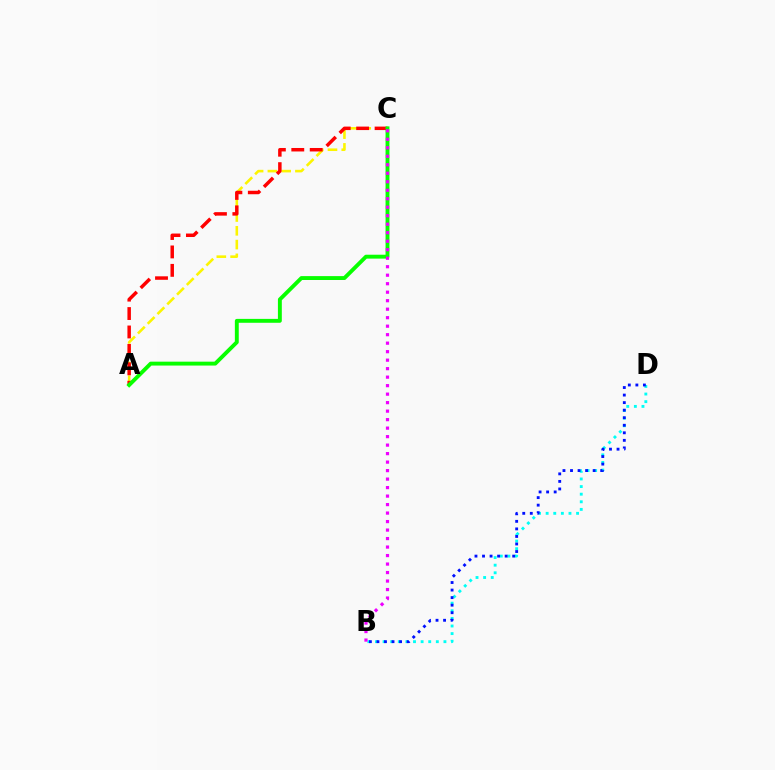{('A', 'C'): [{'color': '#fcf500', 'line_style': 'dashed', 'thickness': 1.87}, {'color': '#ff0000', 'line_style': 'dashed', 'thickness': 2.5}, {'color': '#08ff00', 'line_style': 'solid', 'thickness': 2.8}], ('B', 'D'): [{'color': '#00fff6', 'line_style': 'dotted', 'thickness': 2.07}, {'color': '#0010ff', 'line_style': 'dotted', 'thickness': 2.05}], ('B', 'C'): [{'color': '#ee00ff', 'line_style': 'dotted', 'thickness': 2.31}]}